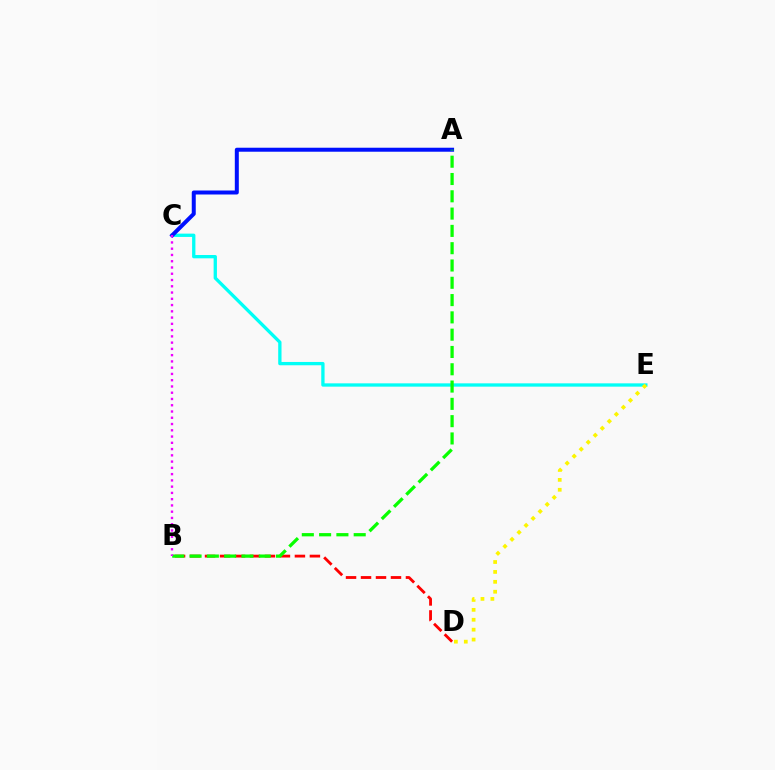{('B', 'D'): [{'color': '#ff0000', 'line_style': 'dashed', 'thickness': 2.04}], ('C', 'E'): [{'color': '#00fff6', 'line_style': 'solid', 'thickness': 2.38}], ('A', 'C'): [{'color': '#0010ff', 'line_style': 'solid', 'thickness': 2.88}], ('A', 'B'): [{'color': '#08ff00', 'line_style': 'dashed', 'thickness': 2.35}], ('B', 'C'): [{'color': '#ee00ff', 'line_style': 'dotted', 'thickness': 1.7}], ('D', 'E'): [{'color': '#fcf500', 'line_style': 'dotted', 'thickness': 2.69}]}